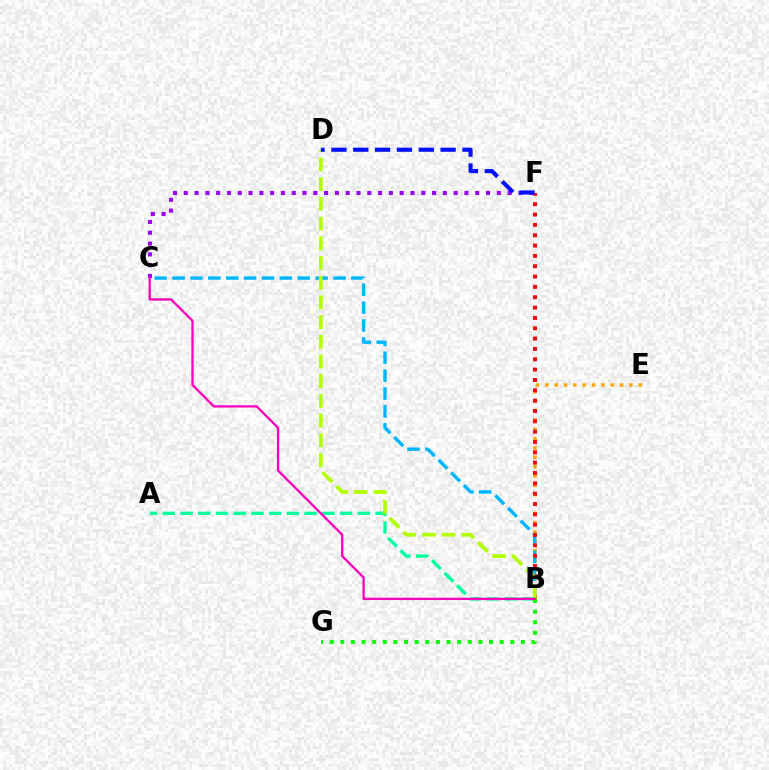{('B', 'E'): [{'color': '#ffa500', 'line_style': 'dotted', 'thickness': 2.54}], ('A', 'B'): [{'color': '#00ff9d', 'line_style': 'dashed', 'thickness': 2.41}], ('B', 'G'): [{'color': '#08ff00', 'line_style': 'dotted', 'thickness': 2.89}], ('B', 'C'): [{'color': '#00b5ff', 'line_style': 'dashed', 'thickness': 2.43}, {'color': '#ff00bd', 'line_style': 'solid', 'thickness': 1.66}], ('B', 'F'): [{'color': '#ff0000', 'line_style': 'dotted', 'thickness': 2.81}], ('B', 'D'): [{'color': '#b3ff00', 'line_style': 'dashed', 'thickness': 2.68}], ('C', 'F'): [{'color': '#9b00ff', 'line_style': 'dotted', 'thickness': 2.93}], ('D', 'F'): [{'color': '#0010ff', 'line_style': 'dashed', 'thickness': 2.97}]}